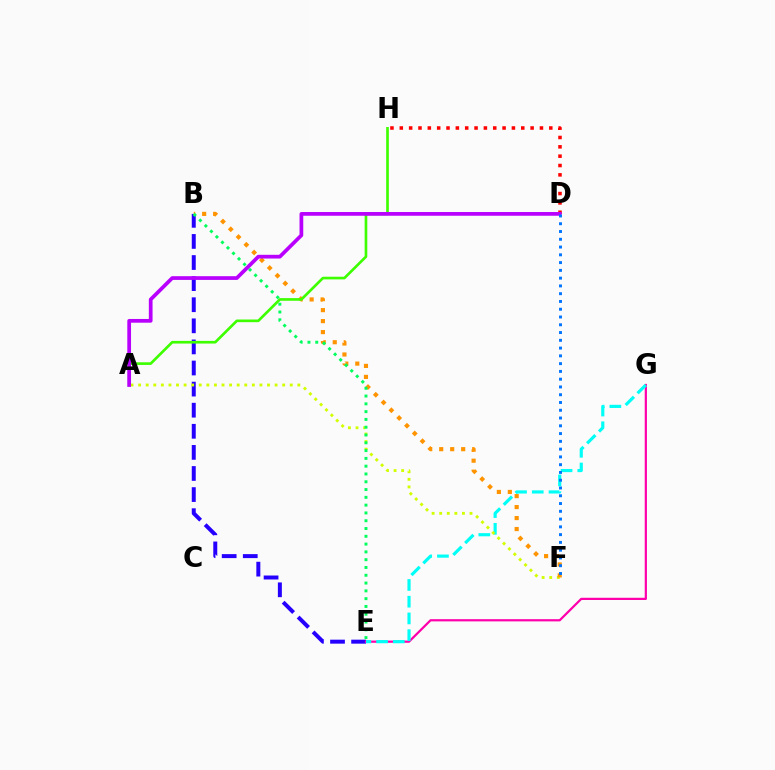{('B', 'E'): [{'color': '#2500ff', 'line_style': 'dashed', 'thickness': 2.87}, {'color': '#00ff5c', 'line_style': 'dotted', 'thickness': 2.12}], ('D', 'H'): [{'color': '#ff0000', 'line_style': 'dotted', 'thickness': 2.54}], ('E', 'G'): [{'color': '#ff00ac', 'line_style': 'solid', 'thickness': 1.6}, {'color': '#00fff6', 'line_style': 'dashed', 'thickness': 2.27}], ('A', 'F'): [{'color': '#d1ff00', 'line_style': 'dotted', 'thickness': 2.06}], ('B', 'F'): [{'color': '#ff9400', 'line_style': 'dotted', 'thickness': 2.98}], ('A', 'H'): [{'color': '#3dff00', 'line_style': 'solid', 'thickness': 1.91}], ('A', 'D'): [{'color': '#b900ff', 'line_style': 'solid', 'thickness': 2.68}], ('D', 'F'): [{'color': '#0074ff', 'line_style': 'dotted', 'thickness': 2.11}]}